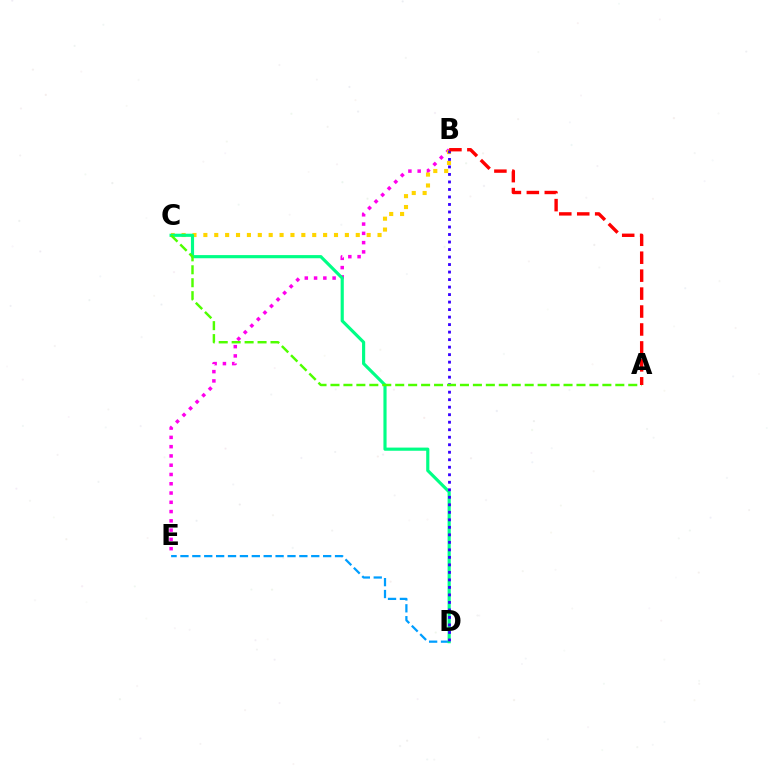{('B', 'E'): [{'color': '#ff00ed', 'line_style': 'dotted', 'thickness': 2.52}], ('B', 'C'): [{'color': '#ffd500', 'line_style': 'dotted', 'thickness': 2.96}], ('D', 'E'): [{'color': '#009eff', 'line_style': 'dashed', 'thickness': 1.62}], ('C', 'D'): [{'color': '#00ff86', 'line_style': 'solid', 'thickness': 2.27}], ('B', 'D'): [{'color': '#3700ff', 'line_style': 'dotted', 'thickness': 2.04}], ('A', 'C'): [{'color': '#4fff00', 'line_style': 'dashed', 'thickness': 1.76}], ('A', 'B'): [{'color': '#ff0000', 'line_style': 'dashed', 'thickness': 2.44}]}